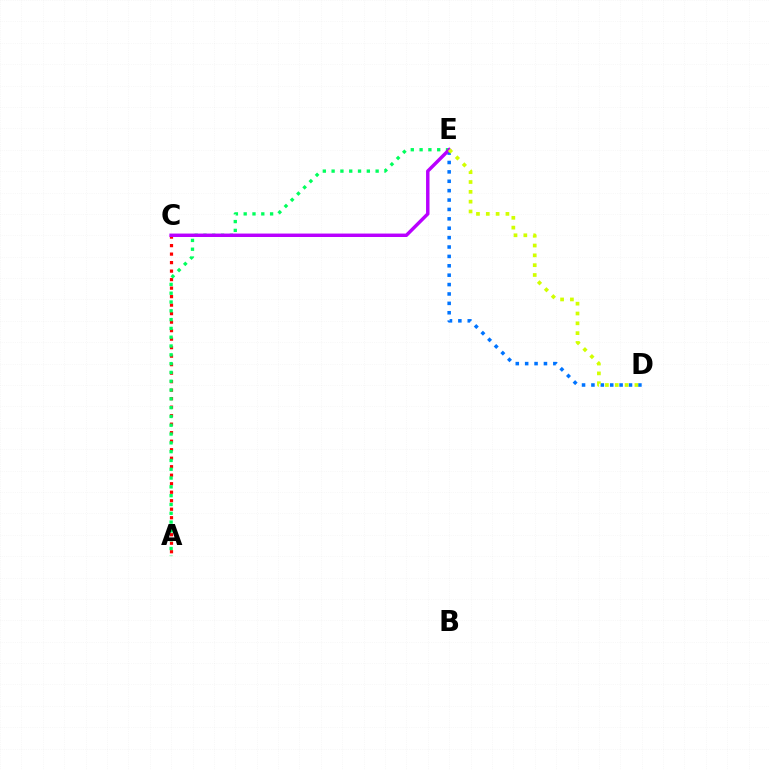{('D', 'E'): [{'color': '#0074ff', 'line_style': 'dotted', 'thickness': 2.55}, {'color': '#d1ff00', 'line_style': 'dotted', 'thickness': 2.67}], ('A', 'C'): [{'color': '#ff0000', 'line_style': 'dotted', 'thickness': 2.31}], ('A', 'E'): [{'color': '#00ff5c', 'line_style': 'dotted', 'thickness': 2.39}], ('C', 'E'): [{'color': '#b900ff', 'line_style': 'solid', 'thickness': 2.48}]}